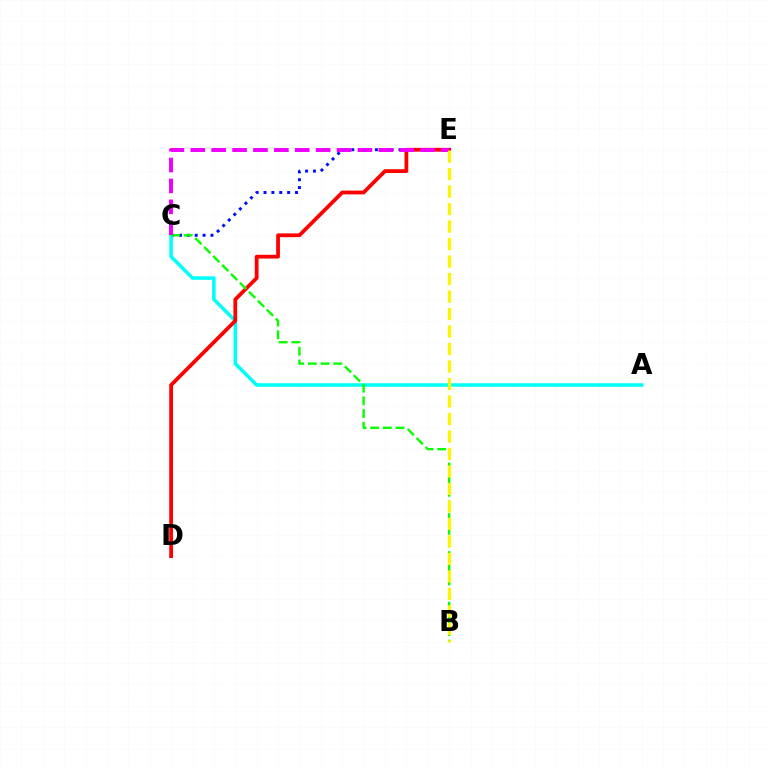{('C', 'E'): [{'color': '#0010ff', 'line_style': 'dotted', 'thickness': 2.14}, {'color': '#ee00ff', 'line_style': 'dashed', 'thickness': 2.84}], ('A', 'C'): [{'color': '#00fff6', 'line_style': 'solid', 'thickness': 2.55}], ('D', 'E'): [{'color': '#ff0000', 'line_style': 'solid', 'thickness': 2.71}], ('B', 'C'): [{'color': '#08ff00', 'line_style': 'dashed', 'thickness': 1.72}], ('B', 'E'): [{'color': '#fcf500', 'line_style': 'dashed', 'thickness': 2.38}]}